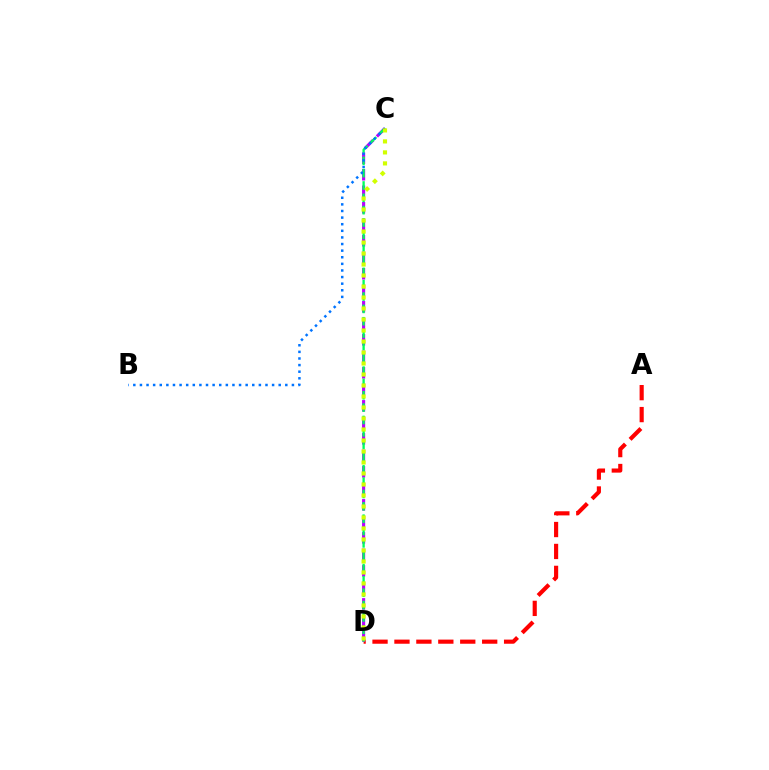{('A', 'D'): [{'color': '#ff0000', 'line_style': 'dashed', 'thickness': 2.98}], ('C', 'D'): [{'color': '#b900ff', 'line_style': 'dashed', 'thickness': 2.24}, {'color': '#00ff5c', 'line_style': 'dashed', 'thickness': 1.68}, {'color': '#d1ff00', 'line_style': 'dotted', 'thickness': 2.99}], ('B', 'C'): [{'color': '#0074ff', 'line_style': 'dotted', 'thickness': 1.8}]}